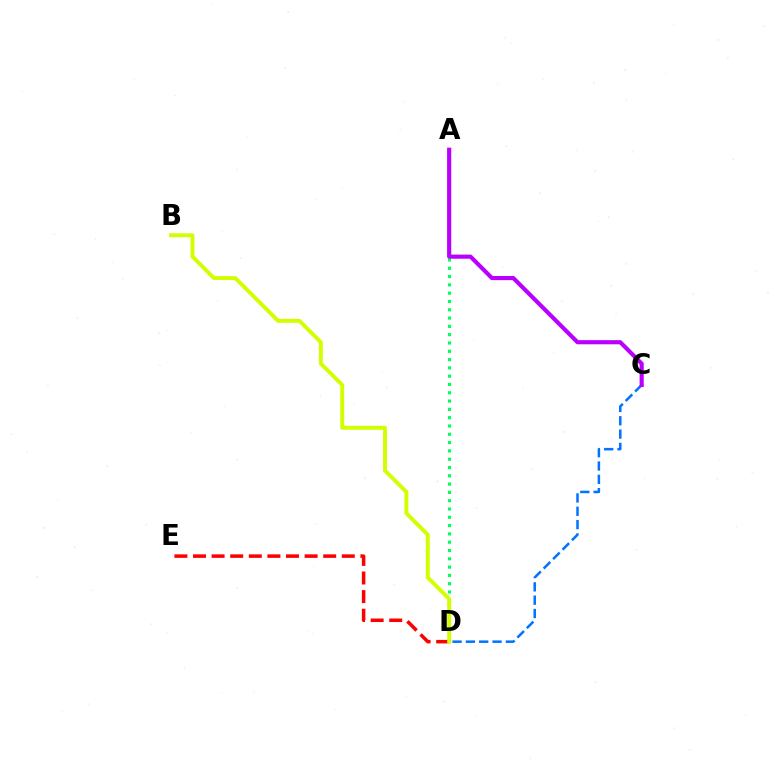{('A', 'D'): [{'color': '#00ff5c', 'line_style': 'dotted', 'thickness': 2.26}], ('C', 'D'): [{'color': '#0074ff', 'line_style': 'dashed', 'thickness': 1.81}], ('D', 'E'): [{'color': '#ff0000', 'line_style': 'dashed', 'thickness': 2.53}], ('A', 'C'): [{'color': '#b900ff', 'line_style': 'solid', 'thickness': 2.98}], ('B', 'D'): [{'color': '#d1ff00', 'line_style': 'solid', 'thickness': 2.83}]}